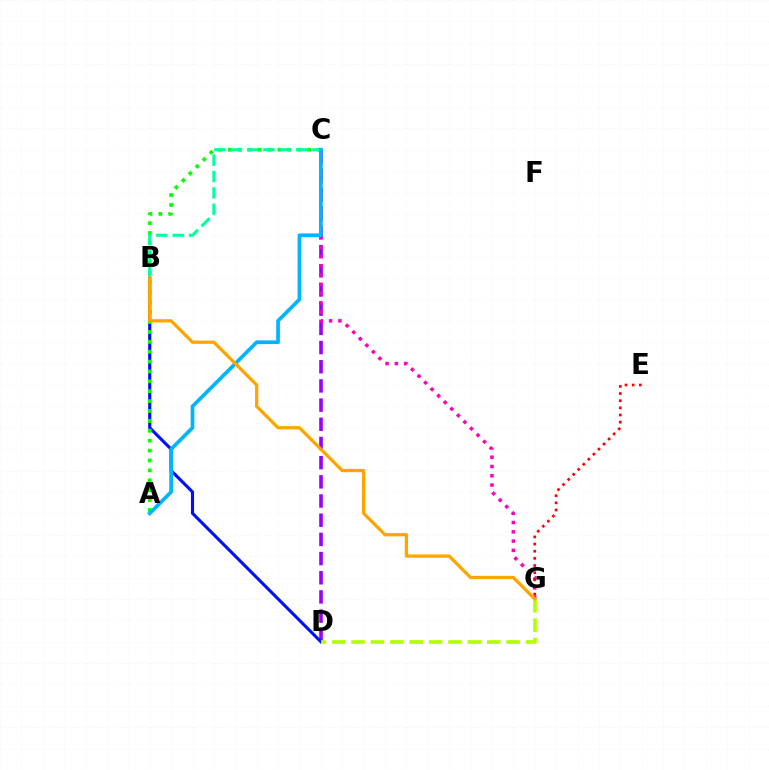{('C', 'D'): [{'color': '#9b00ff', 'line_style': 'dashed', 'thickness': 2.61}], ('B', 'D'): [{'color': '#0010ff', 'line_style': 'solid', 'thickness': 2.23}], ('A', 'C'): [{'color': '#08ff00', 'line_style': 'dotted', 'thickness': 2.69}, {'color': '#00b5ff', 'line_style': 'solid', 'thickness': 2.68}], ('D', 'G'): [{'color': '#b3ff00', 'line_style': 'dashed', 'thickness': 2.63}], ('C', 'G'): [{'color': '#ff00bd', 'line_style': 'dotted', 'thickness': 2.52}], ('E', 'G'): [{'color': '#ff0000', 'line_style': 'dotted', 'thickness': 1.94}], ('B', 'C'): [{'color': '#00ff9d', 'line_style': 'dashed', 'thickness': 2.23}], ('B', 'G'): [{'color': '#ffa500', 'line_style': 'solid', 'thickness': 2.35}]}